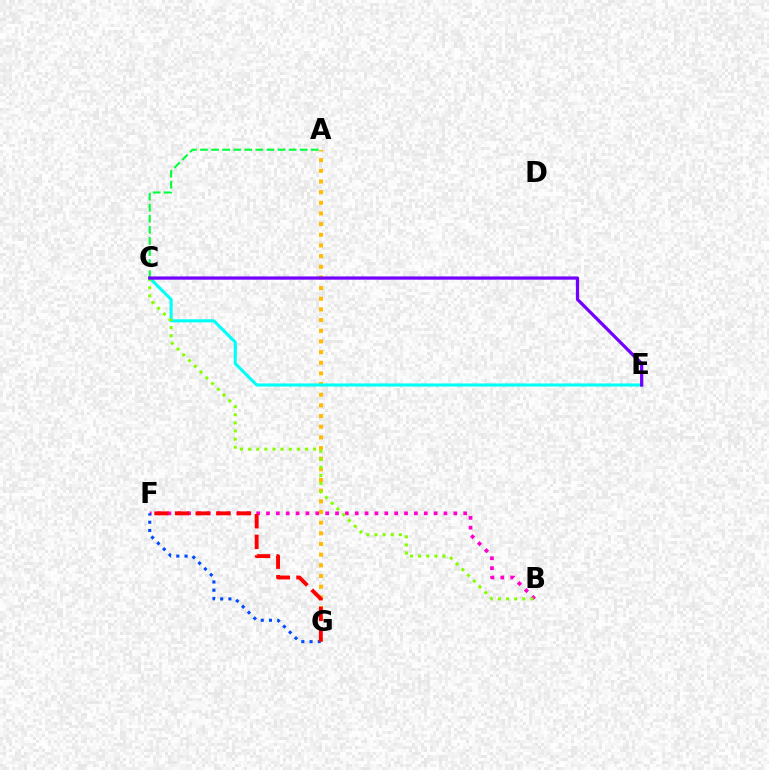{('B', 'F'): [{'color': '#ff00cf', 'line_style': 'dotted', 'thickness': 2.68}], ('A', 'G'): [{'color': '#ffbd00', 'line_style': 'dotted', 'thickness': 2.9}], ('C', 'E'): [{'color': '#00fff6', 'line_style': 'solid', 'thickness': 2.22}, {'color': '#7200ff', 'line_style': 'solid', 'thickness': 2.33}], ('B', 'C'): [{'color': '#84ff00', 'line_style': 'dotted', 'thickness': 2.21}], ('F', 'G'): [{'color': '#004bff', 'line_style': 'dotted', 'thickness': 2.24}, {'color': '#ff0000', 'line_style': 'dashed', 'thickness': 2.8}], ('A', 'C'): [{'color': '#00ff39', 'line_style': 'dashed', 'thickness': 1.51}]}